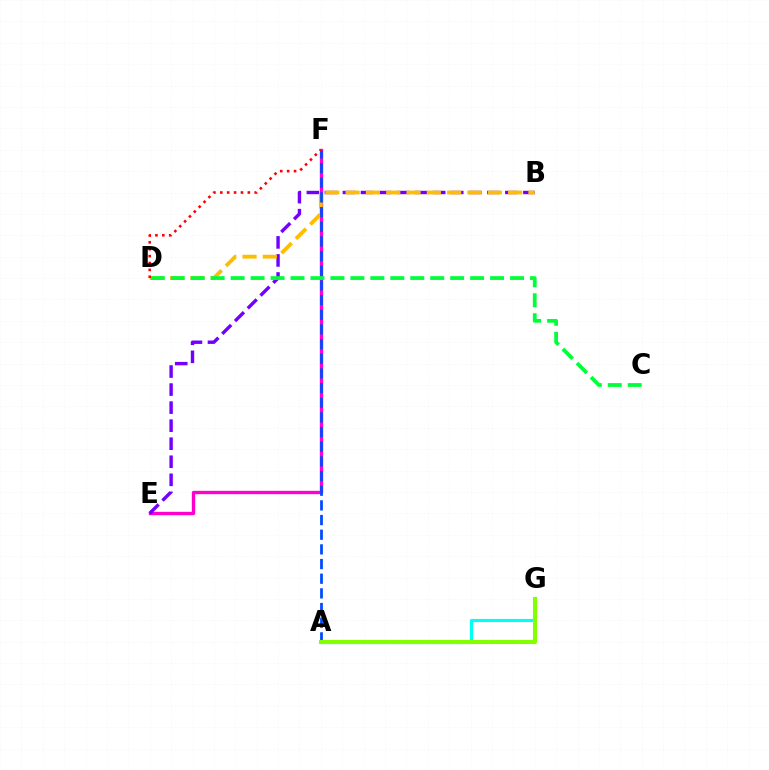{('A', 'G'): [{'color': '#00fff6', 'line_style': 'solid', 'thickness': 2.27}, {'color': '#84ff00', 'line_style': 'solid', 'thickness': 2.94}], ('E', 'F'): [{'color': '#ff00cf', 'line_style': 'solid', 'thickness': 2.42}], ('B', 'E'): [{'color': '#7200ff', 'line_style': 'dashed', 'thickness': 2.45}], ('B', 'D'): [{'color': '#ffbd00', 'line_style': 'dashed', 'thickness': 2.76}], ('A', 'F'): [{'color': '#004bff', 'line_style': 'dashed', 'thickness': 1.99}], ('C', 'D'): [{'color': '#00ff39', 'line_style': 'dashed', 'thickness': 2.71}], ('D', 'F'): [{'color': '#ff0000', 'line_style': 'dotted', 'thickness': 1.87}]}